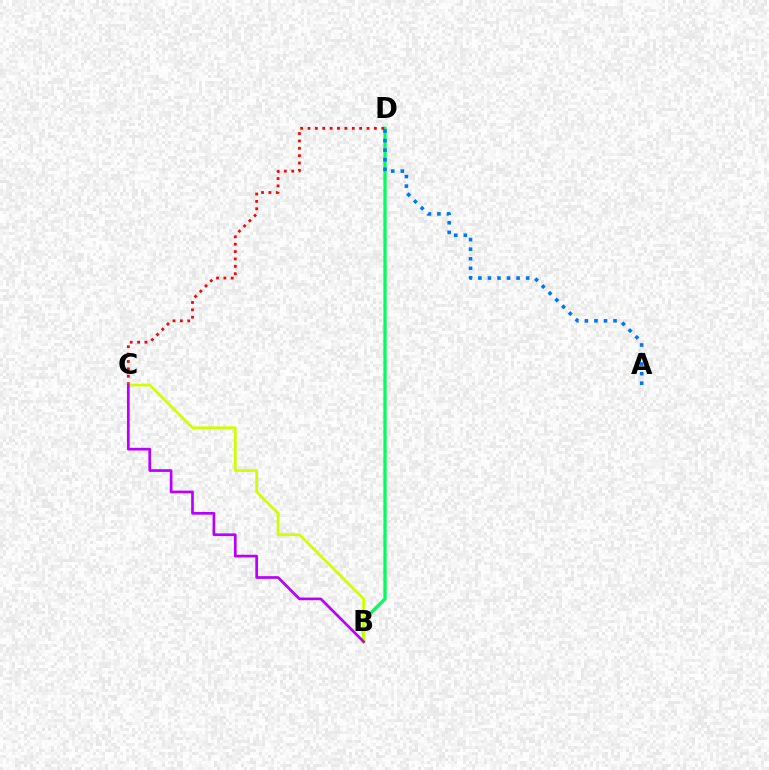{('B', 'D'): [{'color': '#00ff5c', 'line_style': 'solid', 'thickness': 2.37}], ('A', 'D'): [{'color': '#0074ff', 'line_style': 'dotted', 'thickness': 2.6}], ('C', 'D'): [{'color': '#ff0000', 'line_style': 'dotted', 'thickness': 2.0}], ('B', 'C'): [{'color': '#d1ff00', 'line_style': 'solid', 'thickness': 1.98}, {'color': '#b900ff', 'line_style': 'solid', 'thickness': 1.94}]}